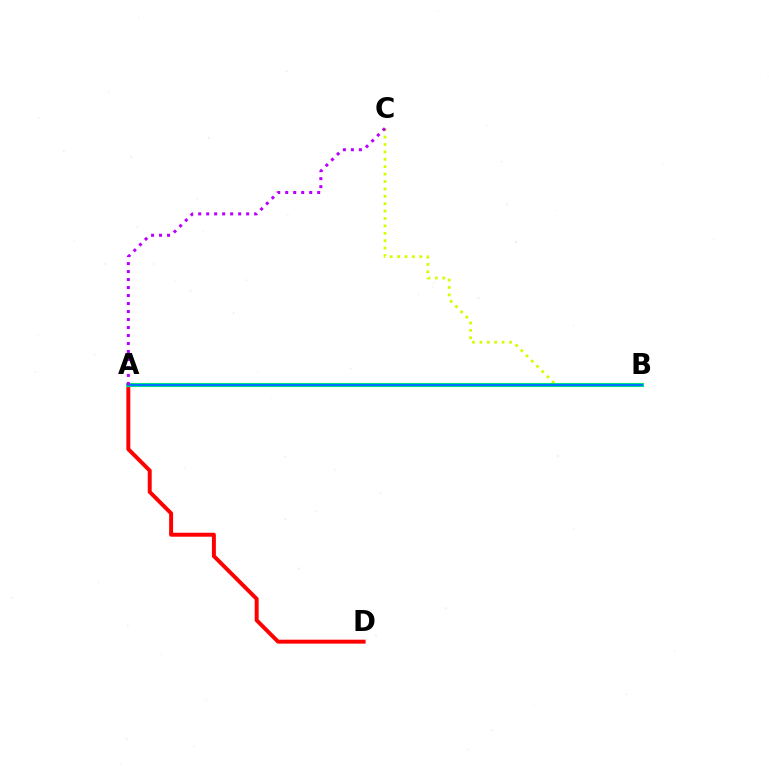{('A', 'D'): [{'color': '#ff0000', 'line_style': 'solid', 'thickness': 2.84}], ('B', 'C'): [{'color': '#d1ff00', 'line_style': 'dotted', 'thickness': 2.01}], ('A', 'B'): [{'color': '#00ff5c', 'line_style': 'solid', 'thickness': 2.96}, {'color': '#0074ff', 'line_style': 'solid', 'thickness': 1.77}], ('A', 'C'): [{'color': '#b900ff', 'line_style': 'dotted', 'thickness': 2.17}]}